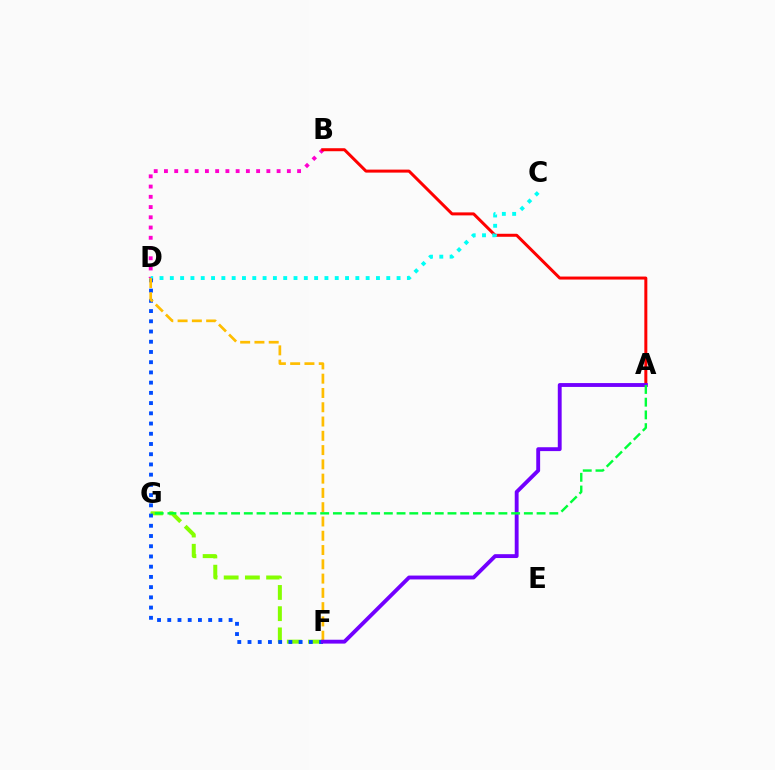{('F', 'G'): [{'color': '#84ff00', 'line_style': 'dashed', 'thickness': 2.88}], ('B', 'D'): [{'color': '#ff00cf', 'line_style': 'dotted', 'thickness': 2.78}], ('A', 'B'): [{'color': '#ff0000', 'line_style': 'solid', 'thickness': 2.16}], ('C', 'D'): [{'color': '#00fff6', 'line_style': 'dotted', 'thickness': 2.8}], ('D', 'F'): [{'color': '#004bff', 'line_style': 'dotted', 'thickness': 2.78}, {'color': '#ffbd00', 'line_style': 'dashed', 'thickness': 1.94}], ('A', 'F'): [{'color': '#7200ff', 'line_style': 'solid', 'thickness': 2.78}], ('A', 'G'): [{'color': '#00ff39', 'line_style': 'dashed', 'thickness': 1.73}]}